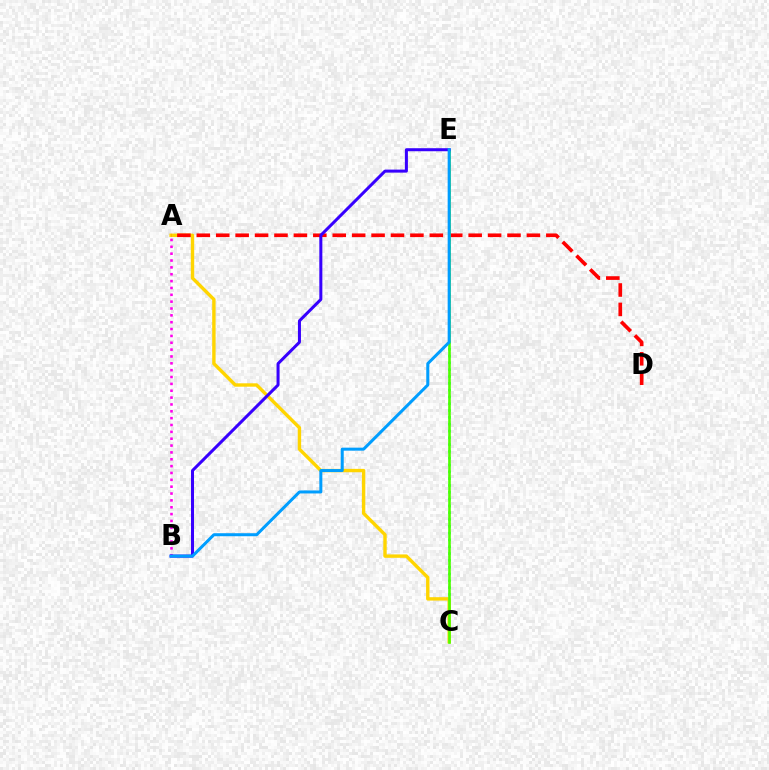{('C', 'E'): [{'color': '#00ff86', 'line_style': 'dotted', 'thickness': 1.85}, {'color': '#4fff00', 'line_style': 'solid', 'thickness': 1.89}], ('A', 'C'): [{'color': '#ffd500', 'line_style': 'solid', 'thickness': 2.45}], ('A', 'D'): [{'color': '#ff0000', 'line_style': 'dashed', 'thickness': 2.64}], ('A', 'B'): [{'color': '#ff00ed', 'line_style': 'dotted', 'thickness': 1.86}], ('B', 'E'): [{'color': '#3700ff', 'line_style': 'solid', 'thickness': 2.17}, {'color': '#009eff', 'line_style': 'solid', 'thickness': 2.17}]}